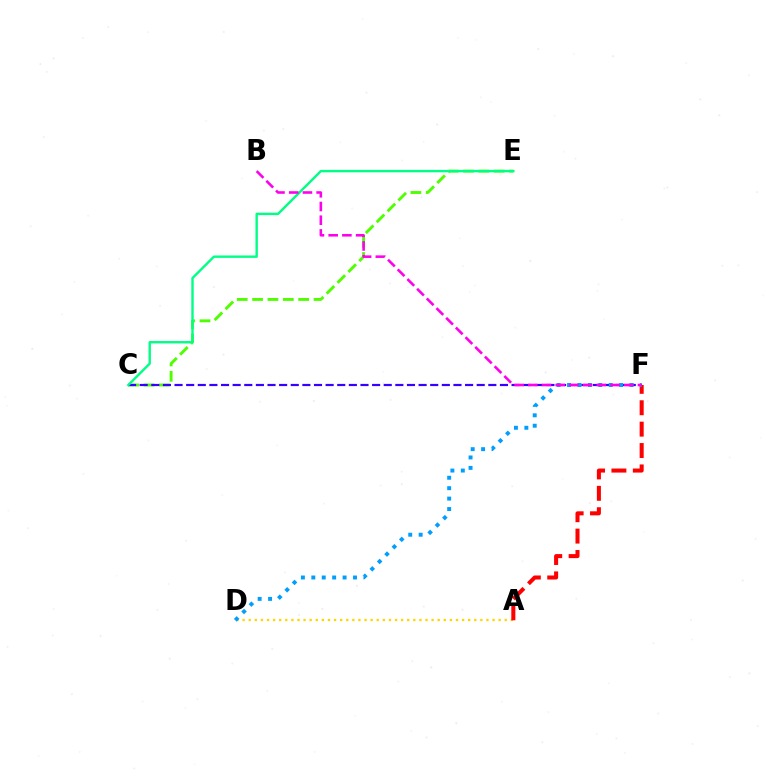{('A', 'D'): [{'color': '#ffd500', 'line_style': 'dotted', 'thickness': 1.66}], ('C', 'E'): [{'color': '#4fff00', 'line_style': 'dashed', 'thickness': 2.09}, {'color': '#00ff86', 'line_style': 'solid', 'thickness': 1.73}], ('C', 'F'): [{'color': '#3700ff', 'line_style': 'dashed', 'thickness': 1.58}], ('A', 'F'): [{'color': '#ff0000', 'line_style': 'dashed', 'thickness': 2.91}], ('D', 'F'): [{'color': '#009eff', 'line_style': 'dotted', 'thickness': 2.83}], ('B', 'F'): [{'color': '#ff00ed', 'line_style': 'dashed', 'thickness': 1.86}]}